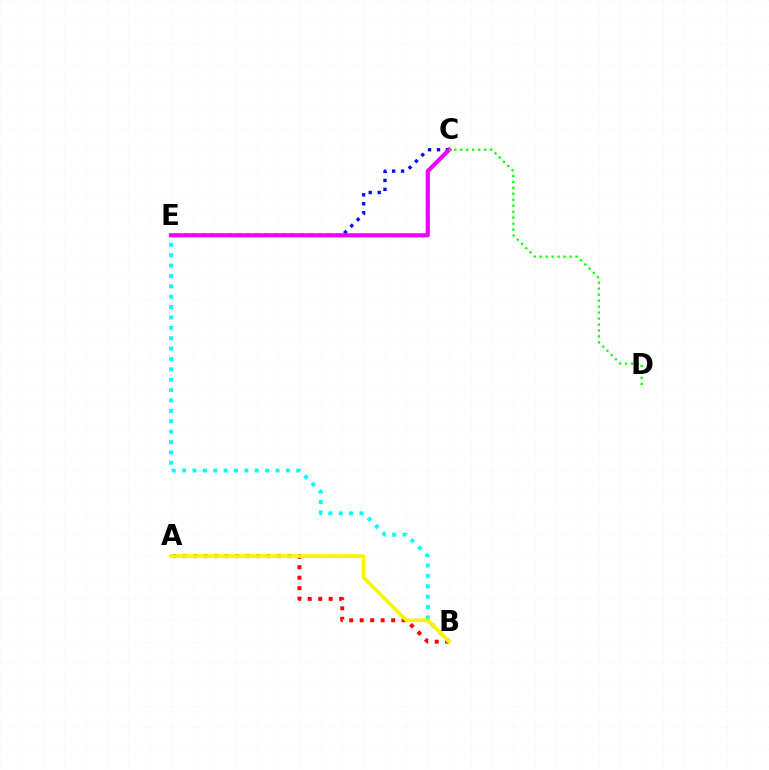{('A', 'B'): [{'color': '#ff0000', 'line_style': 'dotted', 'thickness': 2.85}, {'color': '#fcf500', 'line_style': 'solid', 'thickness': 2.64}], ('C', 'E'): [{'color': '#0010ff', 'line_style': 'dotted', 'thickness': 2.43}, {'color': '#ee00ff', 'line_style': 'solid', 'thickness': 3.0}], ('B', 'E'): [{'color': '#00fff6', 'line_style': 'dotted', 'thickness': 2.82}], ('C', 'D'): [{'color': '#08ff00', 'line_style': 'dotted', 'thickness': 1.62}]}